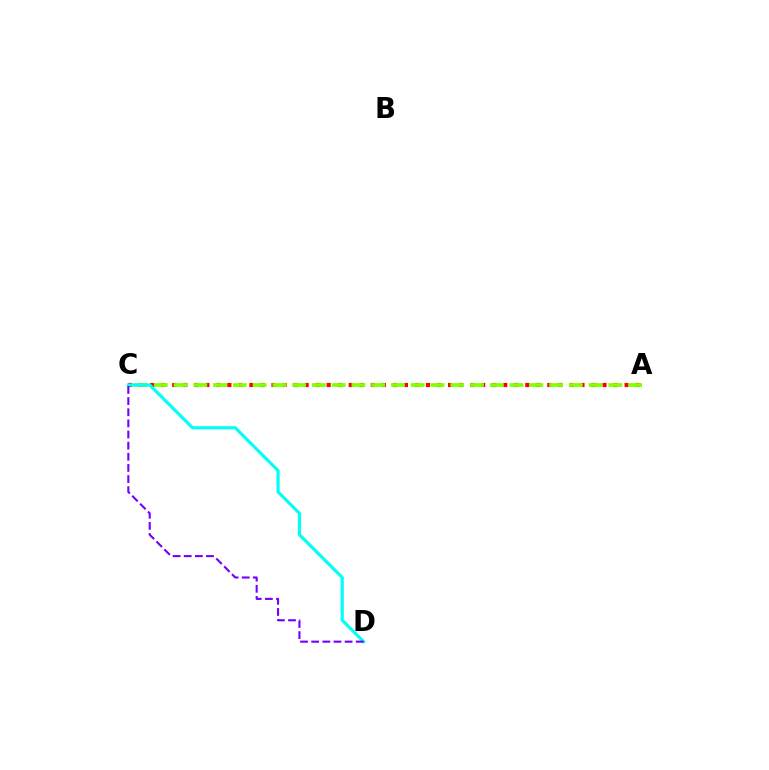{('A', 'C'): [{'color': '#ff0000', 'line_style': 'dotted', 'thickness': 3.0}, {'color': '#84ff00', 'line_style': 'dashed', 'thickness': 2.68}], ('C', 'D'): [{'color': '#00fff6', 'line_style': 'solid', 'thickness': 2.26}, {'color': '#7200ff', 'line_style': 'dashed', 'thickness': 1.51}]}